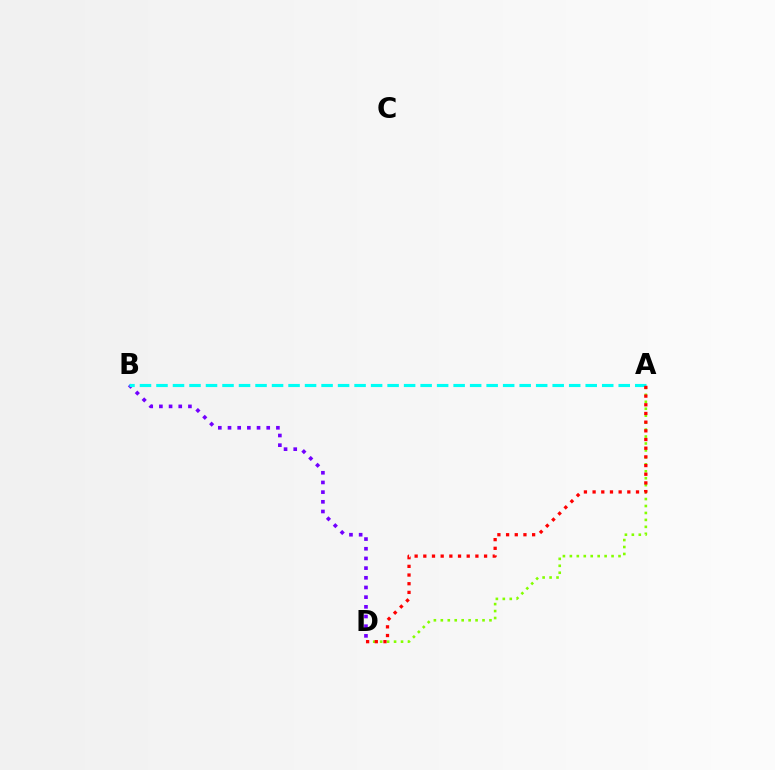{('A', 'D'): [{'color': '#84ff00', 'line_style': 'dotted', 'thickness': 1.89}, {'color': '#ff0000', 'line_style': 'dotted', 'thickness': 2.36}], ('B', 'D'): [{'color': '#7200ff', 'line_style': 'dotted', 'thickness': 2.63}], ('A', 'B'): [{'color': '#00fff6', 'line_style': 'dashed', 'thickness': 2.24}]}